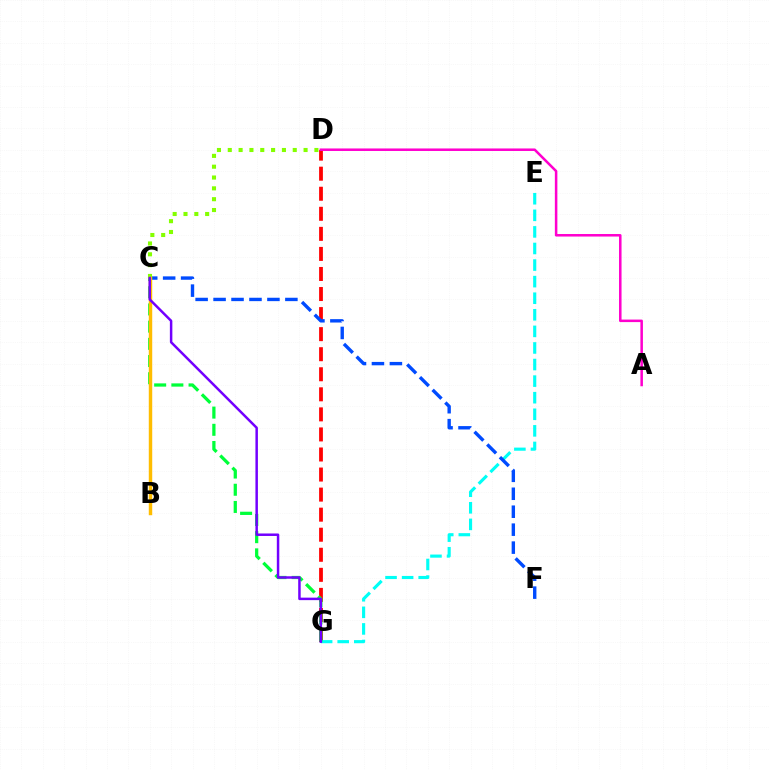{('D', 'G'): [{'color': '#ff0000', 'line_style': 'dashed', 'thickness': 2.72}], ('E', 'G'): [{'color': '#00fff6', 'line_style': 'dashed', 'thickness': 2.25}], ('A', 'D'): [{'color': '#ff00cf', 'line_style': 'solid', 'thickness': 1.82}], ('C', 'F'): [{'color': '#004bff', 'line_style': 'dashed', 'thickness': 2.44}], ('C', 'G'): [{'color': '#00ff39', 'line_style': 'dashed', 'thickness': 2.34}, {'color': '#7200ff', 'line_style': 'solid', 'thickness': 1.79}], ('C', 'D'): [{'color': '#84ff00', 'line_style': 'dotted', 'thickness': 2.94}], ('B', 'C'): [{'color': '#ffbd00', 'line_style': 'solid', 'thickness': 2.48}]}